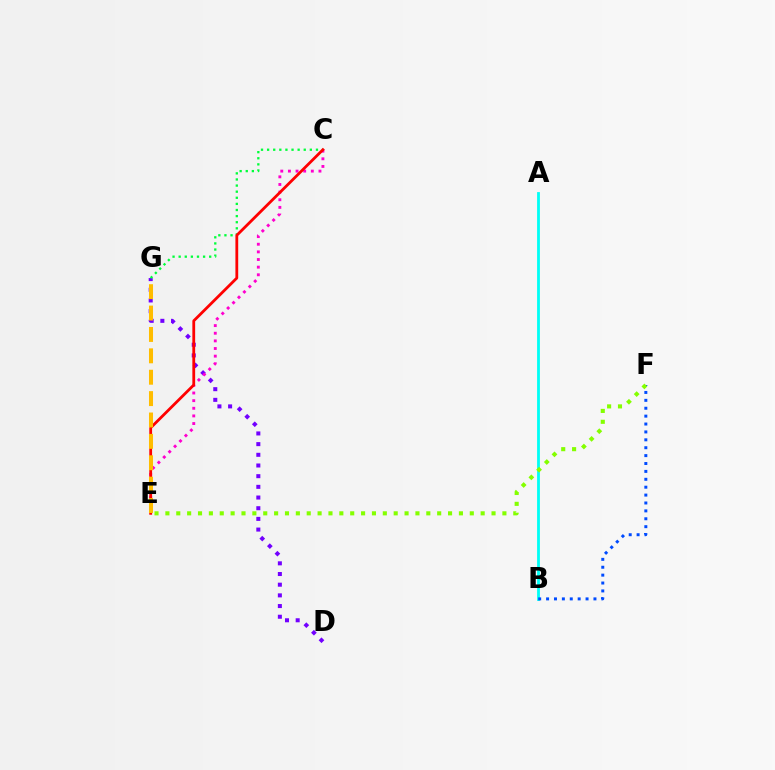{('A', 'B'): [{'color': '#00fff6', 'line_style': 'solid', 'thickness': 2.02}], ('D', 'G'): [{'color': '#7200ff', 'line_style': 'dotted', 'thickness': 2.9}], ('C', 'E'): [{'color': '#ff00cf', 'line_style': 'dotted', 'thickness': 2.07}, {'color': '#ff0000', 'line_style': 'solid', 'thickness': 2.01}], ('C', 'G'): [{'color': '#00ff39', 'line_style': 'dotted', 'thickness': 1.66}], ('B', 'F'): [{'color': '#004bff', 'line_style': 'dotted', 'thickness': 2.15}], ('E', 'G'): [{'color': '#ffbd00', 'line_style': 'dashed', 'thickness': 2.91}], ('E', 'F'): [{'color': '#84ff00', 'line_style': 'dotted', 'thickness': 2.95}]}